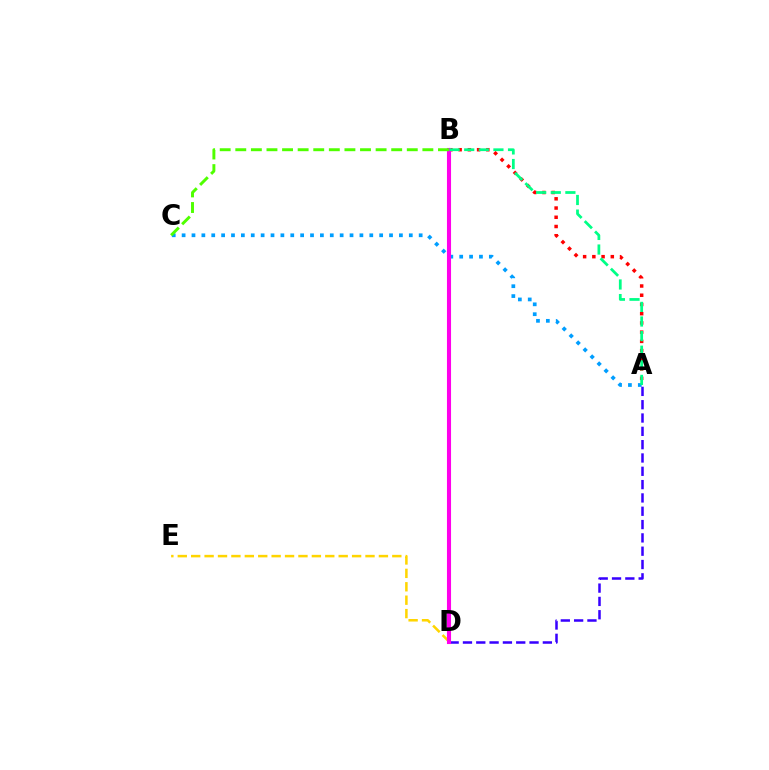{('A', 'B'): [{'color': '#ff0000', 'line_style': 'dotted', 'thickness': 2.51}, {'color': '#00ff86', 'line_style': 'dashed', 'thickness': 1.98}], ('D', 'E'): [{'color': '#ffd500', 'line_style': 'dashed', 'thickness': 1.82}], ('A', 'C'): [{'color': '#009eff', 'line_style': 'dotted', 'thickness': 2.68}], ('A', 'D'): [{'color': '#3700ff', 'line_style': 'dashed', 'thickness': 1.81}], ('B', 'D'): [{'color': '#ff00ed', 'line_style': 'solid', 'thickness': 2.94}], ('B', 'C'): [{'color': '#4fff00', 'line_style': 'dashed', 'thickness': 2.12}]}